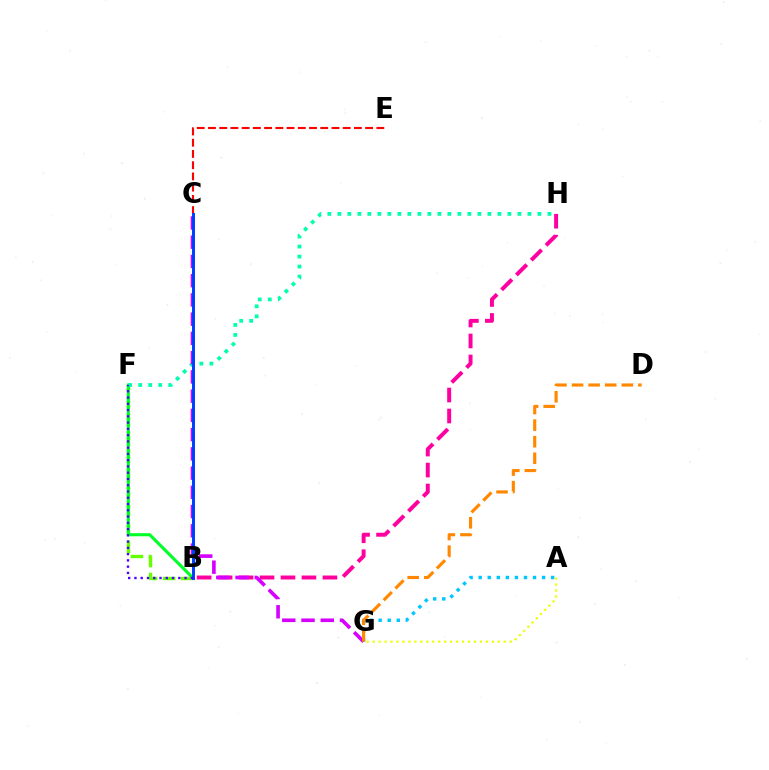{('B', 'F'): [{'color': '#66ff00', 'line_style': 'dashed', 'thickness': 2.46}, {'color': '#00ff27', 'line_style': 'solid', 'thickness': 2.22}, {'color': '#4f00ff', 'line_style': 'dotted', 'thickness': 1.7}], ('C', 'E'): [{'color': '#ff0000', 'line_style': 'dashed', 'thickness': 1.53}], ('F', 'H'): [{'color': '#00ffaf', 'line_style': 'dotted', 'thickness': 2.72}], ('A', 'G'): [{'color': '#00c7ff', 'line_style': 'dotted', 'thickness': 2.46}, {'color': '#eeff00', 'line_style': 'dotted', 'thickness': 1.62}], ('B', 'H'): [{'color': '#ff00a0', 'line_style': 'dashed', 'thickness': 2.85}], ('C', 'G'): [{'color': '#d600ff', 'line_style': 'dashed', 'thickness': 2.61}], ('D', 'G'): [{'color': '#ff8800', 'line_style': 'dashed', 'thickness': 2.25}], ('B', 'C'): [{'color': '#003fff', 'line_style': 'solid', 'thickness': 2.13}]}